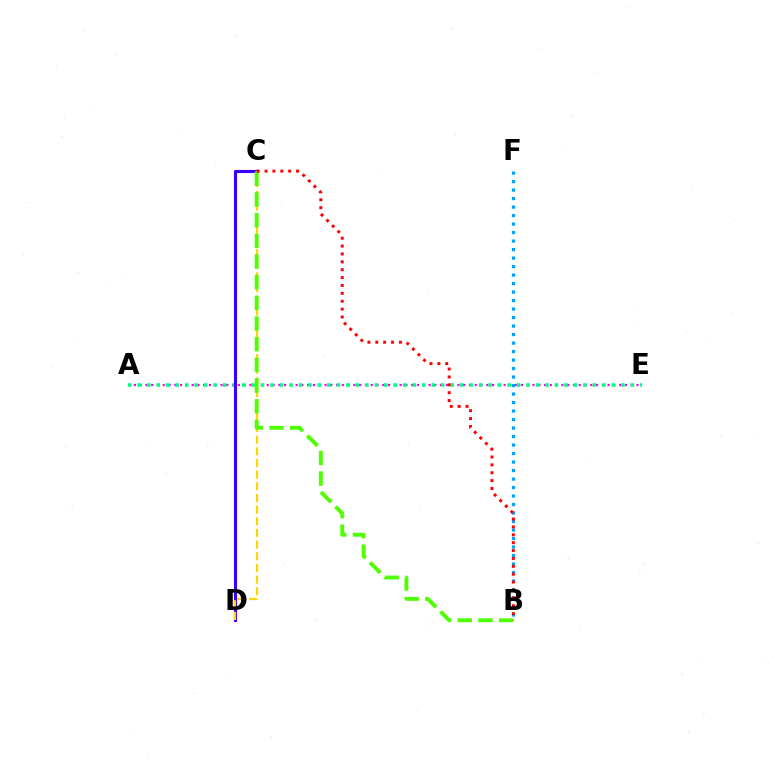{('A', 'E'): [{'color': '#ff00ed', 'line_style': 'dotted', 'thickness': 1.57}, {'color': '#00ff86', 'line_style': 'dotted', 'thickness': 2.58}], ('C', 'D'): [{'color': '#3700ff', 'line_style': 'solid', 'thickness': 2.23}, {'color': '#ffd500', 'line_style': 'dashed', 'thickness': 1.58}], ('B', 'F'): [{'color': '#009eff', 'line_style': 'dotted', 'thickness': 2.31}], ('B', 'C'): [{'color': '#4fff00', 'line_style': 'dashed', 'thickness': 2.81}, {'color': '#ff0000', 'line_style': 'dotted', 'thickness': 2.14}]}